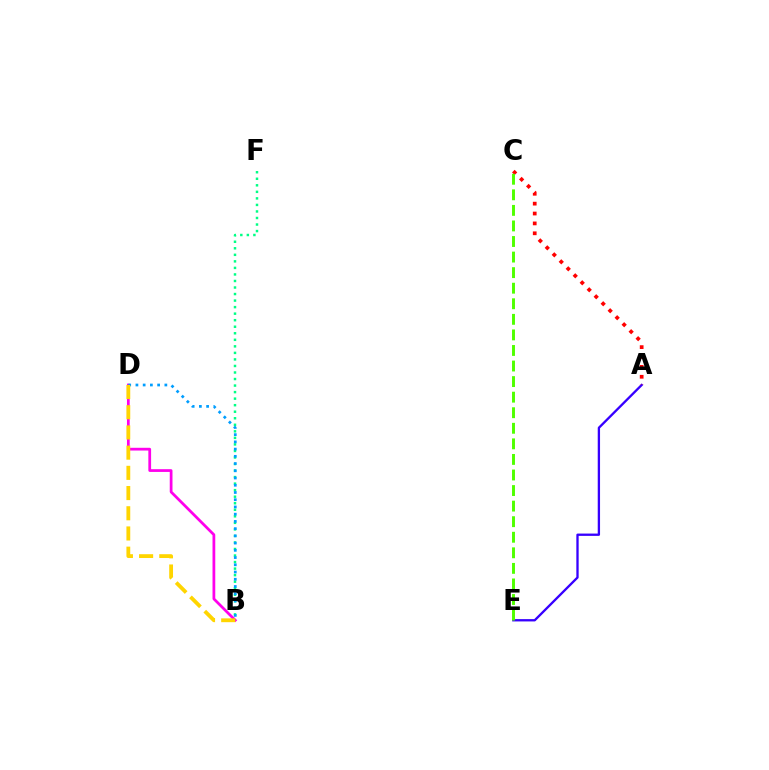{('B', 'F'): [{'color': '#00ff86', 'line_style': 'dotted', 'thickness': 1.78}], ('A', 'E'): [{'color': '#3700ff', 'line_style': 'solid', 'thickness': 1.67}], ('A', 'C'): [{'color': '#ff0000', 'line_style': 'dotted', 'thickness': 2.69}], ('C', 'E'): [{'color': '#4fff00', 'line_style': 'dashed', 'thickness': 2.11}], ('B', 'D'): [{'color': '#ff00ed', 'line_style': 'solid', 'thickness': 1.98}, {'color': '#009eff', 'line_style': 'dotted', 'thickness': 1.96}, {'color': '#ffd500', 'line_style': 'dashed', 'thickness': 2.74}]}